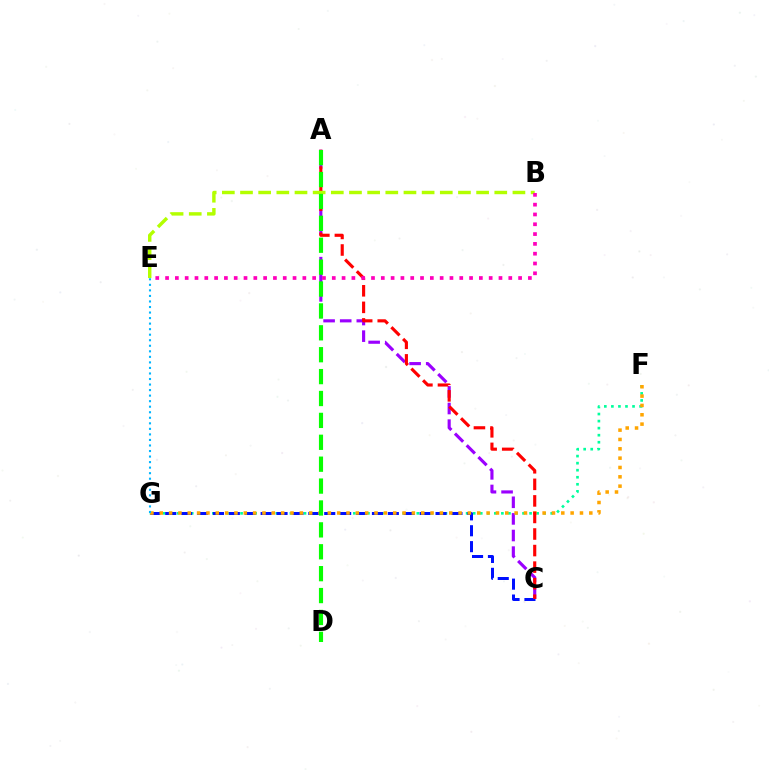{('F', 'G'): [{'color': '#00ff9d', 'line_style': 'dotted', 'thickness': 1.92}, {'color': '#ffa500', 'line_style': 'dotted', 'thickness': 2.54}], ('C', 'G'): [{'color': '#0010ff', 'line_style': 'dashed', 'thickness': 2.16}], ('A', 'C'): [{'color': '#9b00ff', 'line_style': 'dashed', 'thickness': 2.26}, {'color': '#ff0000', 'line_style': 'dashed', 'thickness': 2.25}], ('B', 'E'): [{'color': '#b3ff00', 'line_style': 'dashed', 'thickness': 2.47}, {'color': '#ff00bd', 'line_style': 'dotted', 'thickness': 2.66}], ('A', 'D'): [{'color': '#08ff00', 'line_style': 'dashed', 'thickness': 2.97}], ('E', 'G'): [{'color': '#00b5ff', 'line_style': 'dotted', 'thickness': 1.5}]}